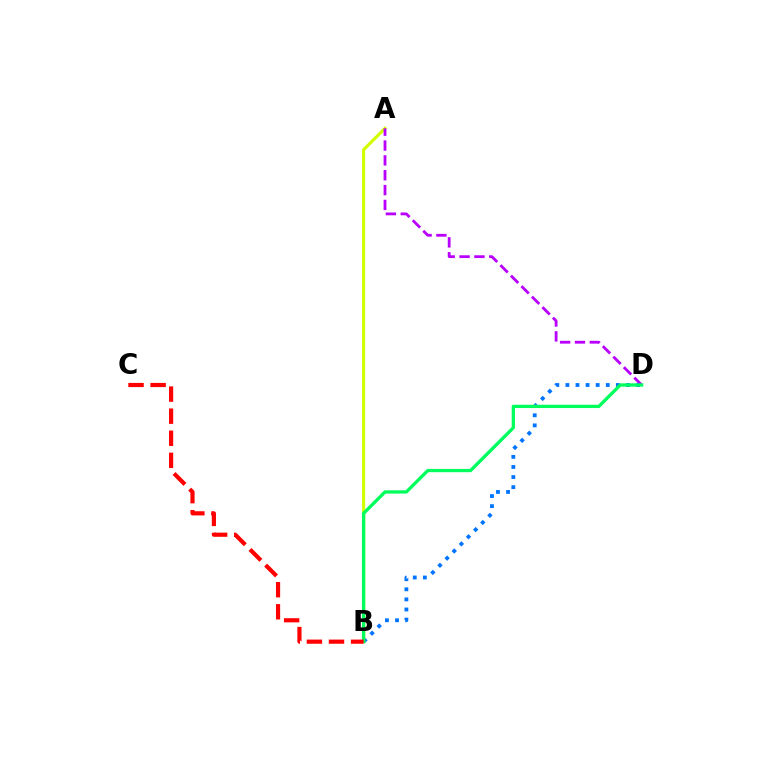{('B', 'D'): [{'color': '#0074ff', 'line_style': 'dotted', 'thickness': 2.74}, {'color': '#00ff5c', 'line_style': 'solid', 'thickness': 2.36}], ('A', 'B'): [{'color': '#d1ff00', 'line_style': 'solid', 'thickness': 2.25}], ('A', 'D'): [{'color': '#b900ff', 'line_style': 'dashed', 'thickness': 2.02}], ('B', 'C'): [{'color': '#ff0000', 'line_style': 'dashed', 'thickness': 3.0}]}